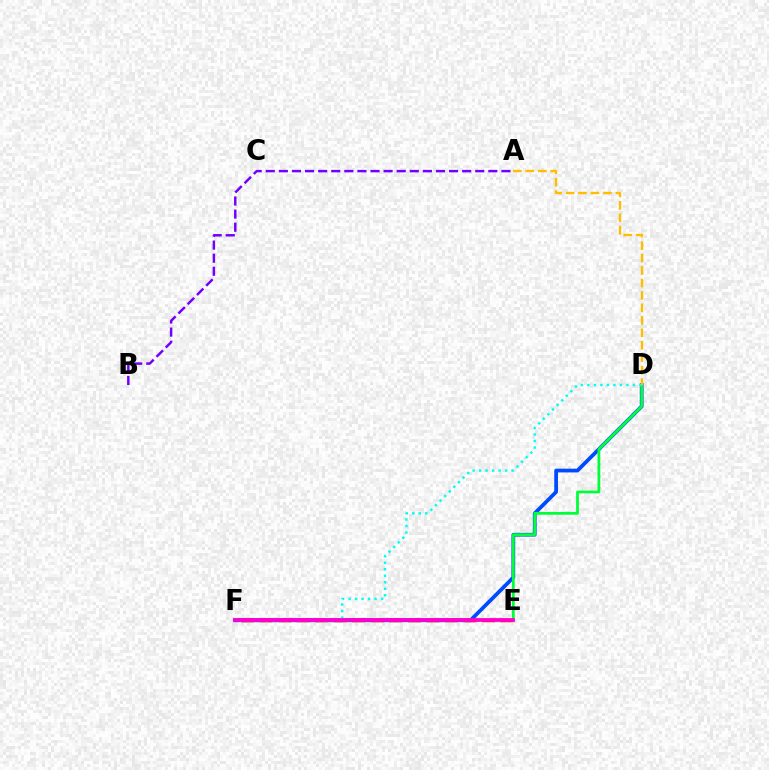{('E', 'F'): [{'color': '#84ff00', 'line_style': 'solid', 'thickness': 1.76}, {'color': '#ff0000', 'line_style': 'dashed', 'thickness': 2.52}, {'color': '#ff00cf', 'line_style': 'solid', 'thickness': 2.69}], ('D', 'F'): [{'color': '#004bff', 'line_style': 'solid', 'thickness': 2.7}, {'color': '#00fff6', 'line_style': 'dotted', 'thickness': 1.77}], ('D', 'E'): [{'color': '#00ff39', 'line_style': 'solid', 'thickness': 2.01}], ('A', 'B'): [{'color': '#7200ff', 'line_style': 'dashed', 'thickness': 1.78}], ('A', 'D'): [{'color': '#ffbd00', 'line_style': 'dashed', 'thickness': 1.69}]}